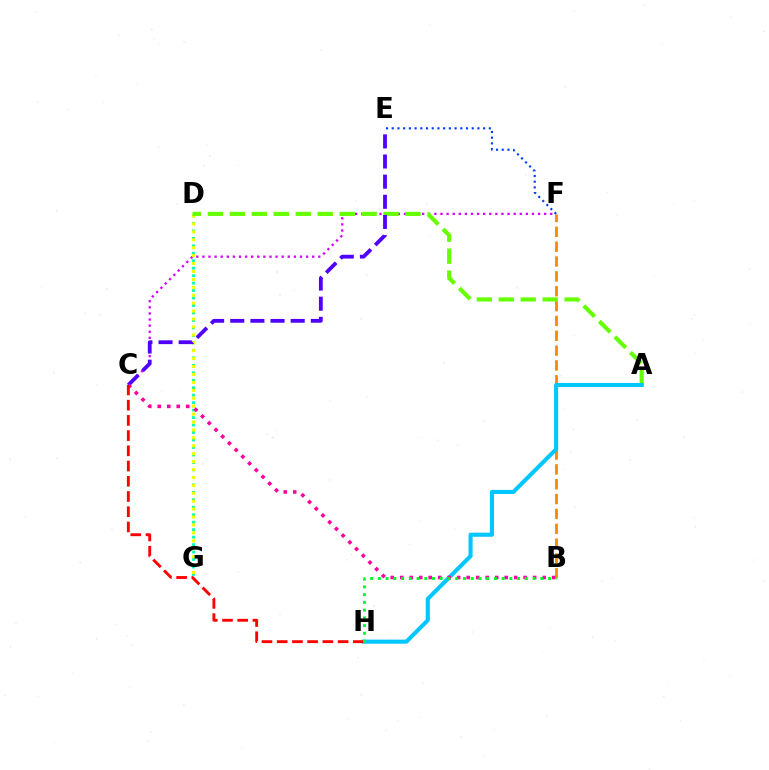{('B', 'F'): [{'color': '#ff8800', 'line_style': 'dashed', 'thickness': 2.02}], ('D', 'G'): [{'color': '#00ffaf', 'line_style': 'dotted', 'thickness': 2.03}, {'color': '#eeff00', 'line_style': 'dotted', 'thickness': 2.15}], ('C', 'F'): [{'color': '#d600ff', 'line_style': 'dotted', 'thickness': 1.66}], ('E', 'F'): [{'color': '#003fff', 'line_style': 'dotted', 'thickness': 1.55}], ('A', 'D'): [{'color': '#66ff00', 'line_style': 'dashed', 'thickness': 2.98}], ('C', 'E'): [{'color': '#4f00ff', 'line_style': 'dashed', 'thickness': 2.74}], ('A', 'H'): [{'color': '#00c7ff', 'line_style': 'solid', 'thickness': 2.95}], ('B', 'C'): [{'color': '#ff00a0', 'line_style': 'dotted', 'thickness': 2.58}], ('C', 'H'): [{'color': '#ff0000', 'line_style': 'dashed', 'thickness': 2.07}], ('B', 'H'): [{'color': '#00ff27', 'line_style': 'dotted', 'thickness': 2.1}]}